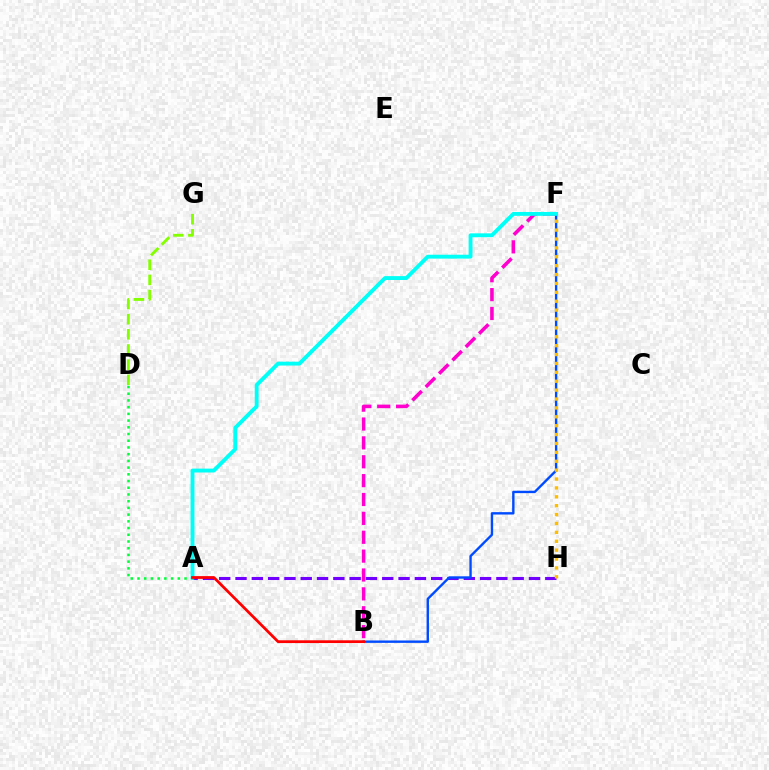{('A', 'D'): [{'color': '#00ff39', 'line_style': 'dotted', 'thickness': 1.82}], ('A', 'H'): [{'color': '#7200ff', 'line_style': 'dashed', 'thickness': 2.21}], ('B', 'F'): [{'color': '#004bff', 'line_style': 'solid', 'thickness': 1.72}, {'color': '#ff00cf', 'line_style': 'dashed', 'thickness': 2.56}], ('F', 'H'): [{'color': '#ffbd00', 'line_style': 'dotted', 'thickness': 2.42}], ('A', 'F'): [{'color': '#00fff6', 'line_style': 'solid', 'thickness': 2.79}], ('A', 'B'): [{'color': '#ff0000', 'line_style': 'solid', 'thickness': 1.99}], ('D', 'G'): [{'color': '#84ff00', 'line_style': 'dashed', 'thickness': 2.06}]}